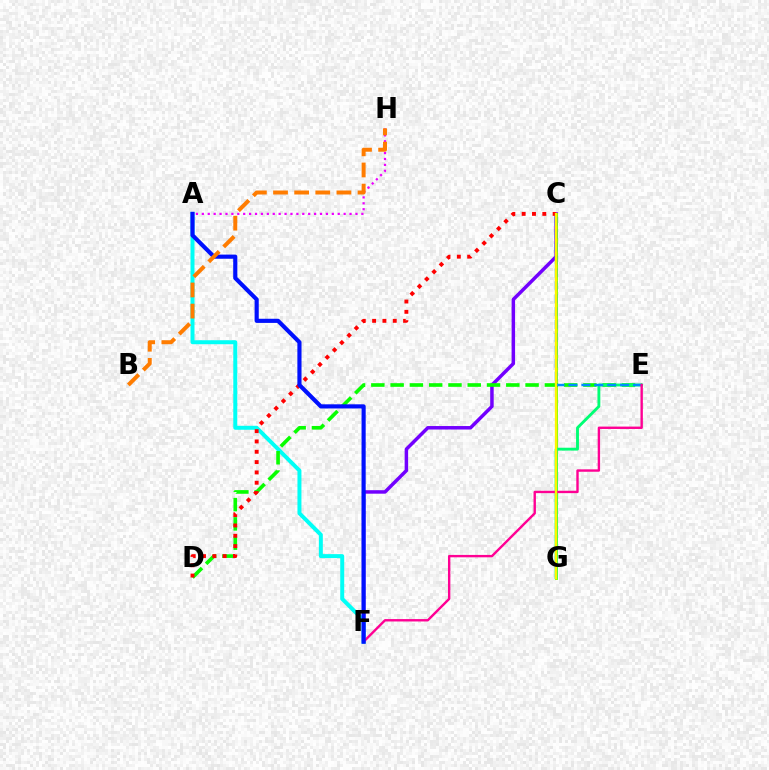{('C', 'F'): [{'color': '#7200ff', 'line_style': 'solid', 'thickness': 2.51}], ('C', 'G'): [{'color': '#84ff00', 'line_style': 'solid', 'thickness': 2.1}, {'color': '#fcf500', 'line_style': 'solid', 'thickness': 1.66}], ('A', 'F'): [{'color': '#00fff6', 'line_style': 'solid', 'thickness': 2.86}, {'color': '#0010ff', 'line_style': 'solid', 'thickness': 2.98}], ('D', 'E'): [{'color': '#08ff00', 'line_style': 'dashed', 'thickness': 2.62}], ('E', 'G'): [{'color': '#00ff74', 'line_style': 'solid', 'thickness': 2.07}], ('A', 'H'): [{'color': '#ee00ff', 'line_style': 'dotted', 'thickness': 1.61}], ('C', 'D'): [{'color': '#ff0000', 'line_style': 'dotted', 'thickness': 2.8}], ('C', 'E'): [{'color': '#008cff', 'line_style': 'dashed', 'thickness': 1.75}], ('E', 'F'): [{'color': '#ff0094', 'line_style': 'solid', 'thickness': 1.72}], ('B', 'H'): [{'color': '#ff7c00', 'line_style': 'dashed', 'thickness': 2.87}]}